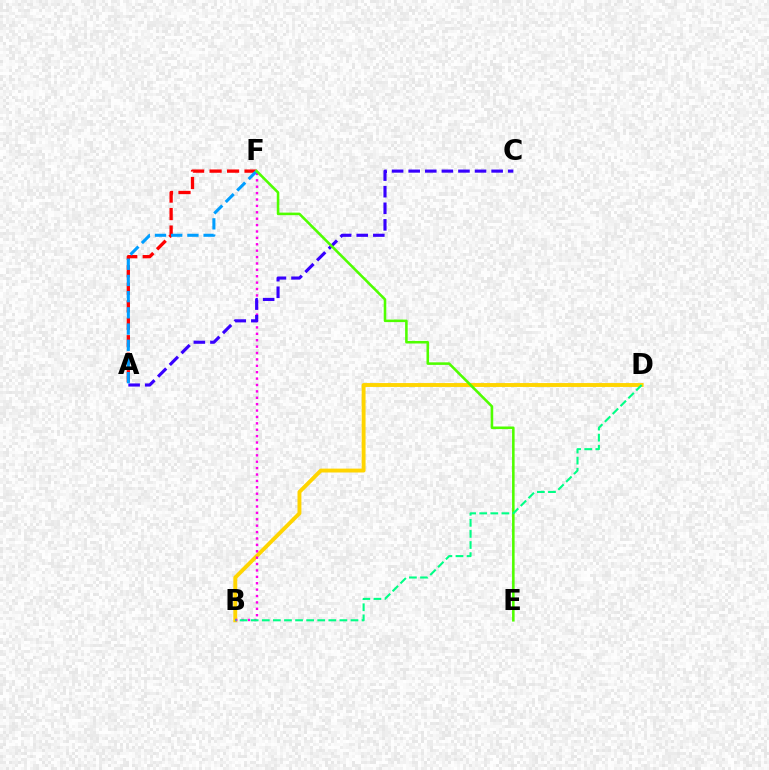{('B', 'D'): [{'color': '#ffd500', 'line_style': 'solid', 'thickness': 2.8}, {'color': '#00ff86', 'line_style': 'dashed', 'thickness': 1.51}], ('B', 'F'): [{'color': '#ff00ed', 'line_style': 'dotted', 'thickness': 1.74}], ('A', 'F'): [{'color': '#ff0000', 'line_style': 'dashed', 'thickness': 2.38}, {'color': '#009eff', 'line_style': 'dashed', 'thickness': 2.2}], ('A', 'C'): [{'color': '#3700ff', 'line_style': 'dashed', 'thickness': 2.25}], ('E', 'F'): [{'color': '#4fff00', 'line_style': 'solid', 'thickness': 1.85}]}